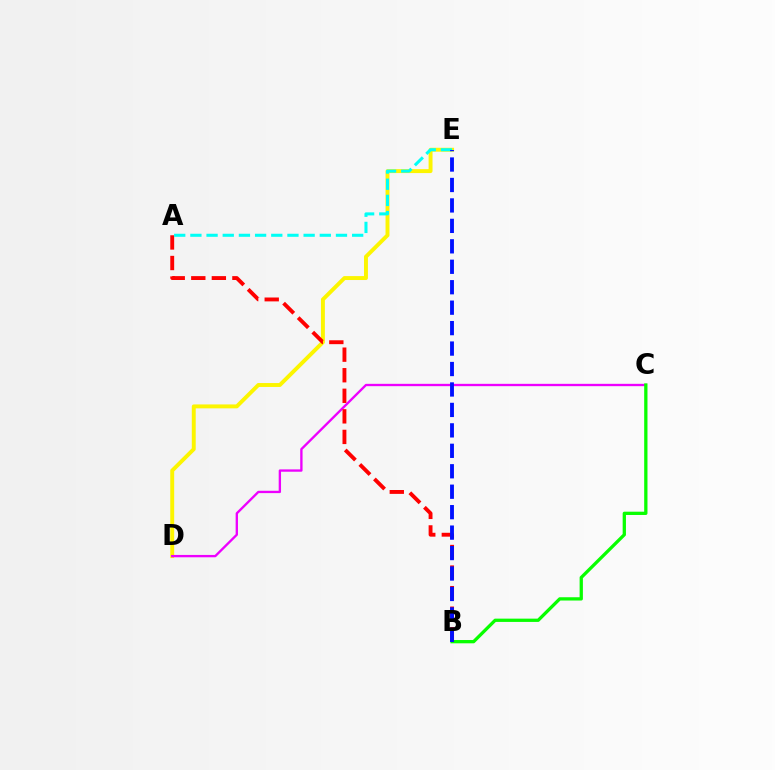{('D', 'E'): [{'color': '#fcf500', 'line_style': 'solid', 'thickness': 2.83}], ('C', 'D'): [{'color': '#ee00ff', 'line_style': 'solid', 'thickness': 1.68}], ('B', 'C'): [{'color': '#08ff00', 'line_style': 'solid', 'thickness': 2.36}], ('A', 'B'): [{'color': '#ff0000', 'line_style': 'dashed', 'thickness': 2.79}], ('A', 'E'): [{'color': '#00fff6', 'line_style': 'dashed', 'thickness': 2.2}], ('B', 'E'): [{'color': '#0010ff', 'line_style': 'dashed', 'thickness': 2.78}]}